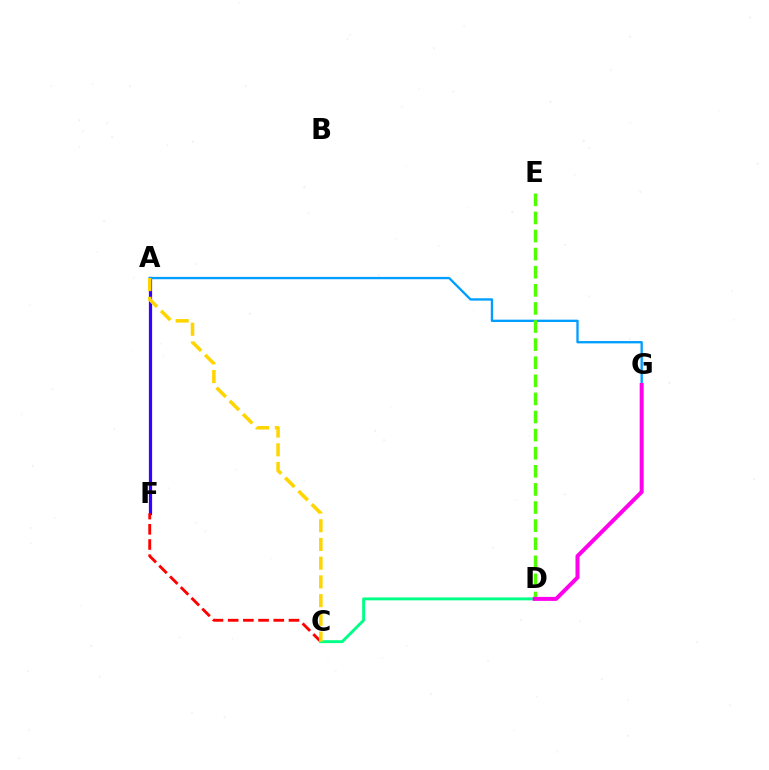{('A', 'F'): [{'color': '#3700ff', 'line_style': 'solid', 'thickness': 2.31}], ('A', 'G'): [{'color': '#009eff', 'line_style': 'solid', 'thickness': 1.68}], ('C', 'F'): [{'color': '#ff0000', 'line_style': 'dashed', 'thickness': 2.07}], ('D', 'E'): [{'color': '#4fff00', 'line_style': 'dashed', 'thickness': 2.46}], ('C', 'D'): [{'color': '#00ff86', 'line_style': 'solid', 'thickness': 2.09}], ('D', 'G'): [{'color': '#ff00ed', 'line_style': 'solid', 'thickness': 2.87}], ('A', 'C'): [{'color': '#ffd500', 'line_style': 'dashed', 'thickness': 2.54}]}